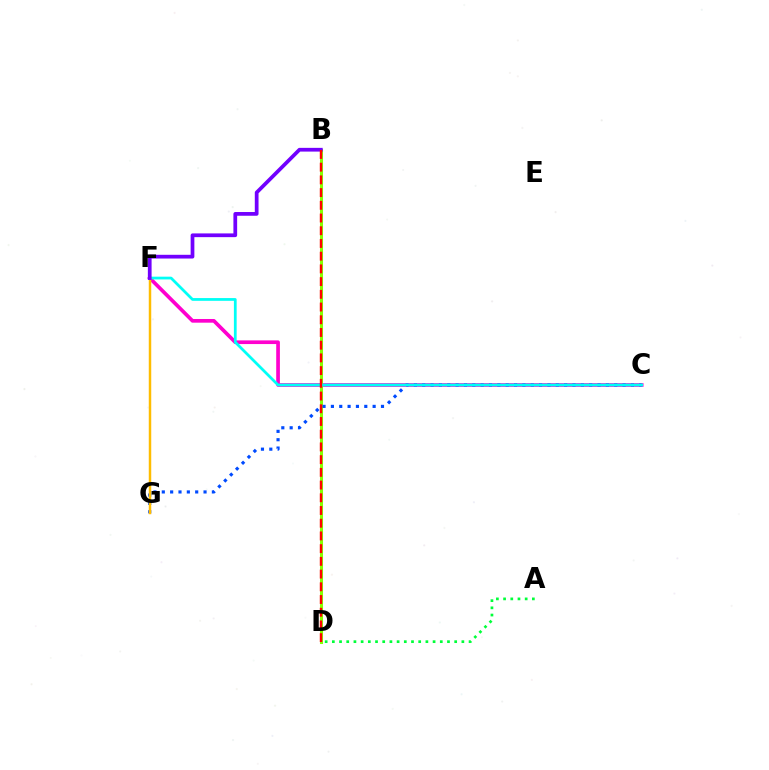{('C', 'F'): [{'color': '#ff00cf', 'line_style': 'solid', 'thickness': 2.65}, {'color': '#00fff6', 'line_style': 'solid', 'thickness': 1.98}], ('B', 'D'): [{'color': '#84ff00', 'line_style': 'solid', 'thickness': 2.19}, {'color': '#ff0000', 'line_style': 'dashed', 'thickness': 1.73}], ('C', 'G'): [{'color': '#004bff', 'line_style': 'dotted', 'thickness': 2.27}], ('A', 'D'): [{'color': '#00ff39', 'line_style': 'dotted', 'thickness': 1.96}], ('F', 'G'): [{'color': '#ffbd00', 'line_style': 'solid', 'thickness': 1.78}], ('B', 'F'): [{'color': '#7200ff', 'line_style': 'solid', 'thickness': 2.69}]}